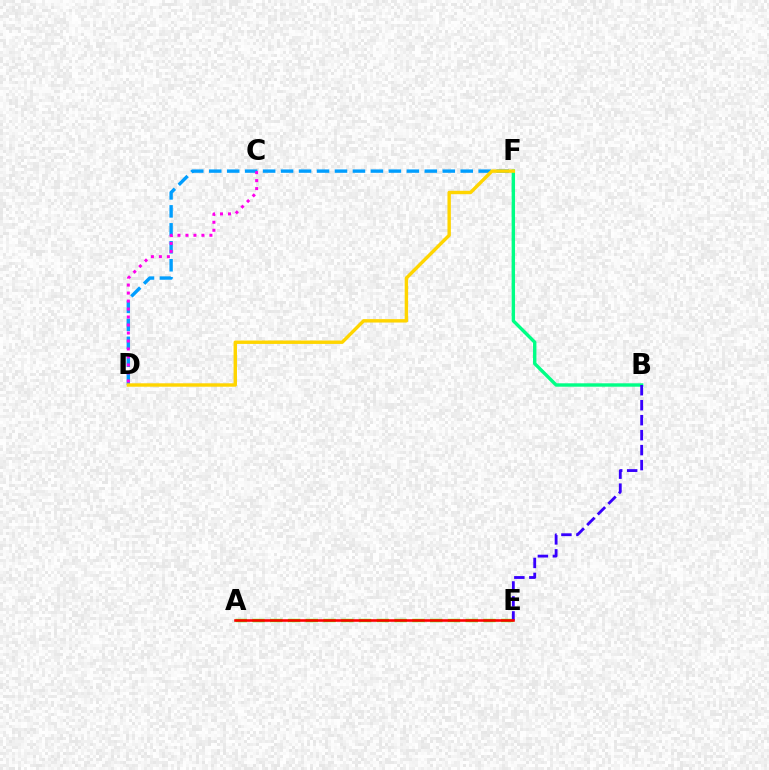{('B', 'F'): [{'color': '#00ff86', 'line_style': 'solid', 'thickness': 2.44}], ('A', 'E'): [{'color': '#4fff00', 'line_style': 'dashed', 'thickness': 2.41}, {'color': '#ff0000', 'line_style': 'solid', 'thickness': 1.86}], ('D', 'F'): [{'color': '#009eff', 'line_style': 'dashed', 'thickness': 2.44}, {'color': '#ffd500', 'line_style': 'solid', 'thickness': 2.46}], ('B', 'E'): [{'color': '#3700ff', 'line_style': 'dashed', 'thickness': 2.03}], ('C', 'D'): [{'color': '#ff00ed', 'line_style': 'dotted', 'thickness': 2.17}]}